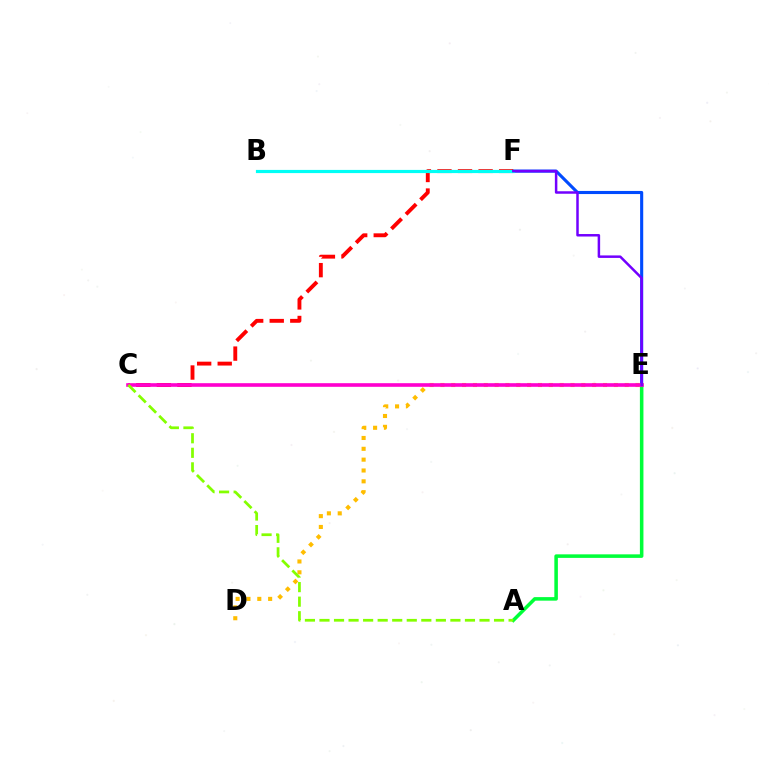{('E', 'F'): [{'color': '#004bff', 'line_style': 'solid', 'thickness': 2.24}, {'color': '#7200ff', 'line_style': 'solid', 'thickness': 1.8}], ('C', 'F'): [{'color': '#ff0000', 'line_style': 'dashed', 'thickness': 2.79}], ('D', 'E'): [{'color': '#ffbd00', 'line_style': 'dotted', 'thickness': 2.95}], ('A', 'E'): [{'color': '#00ff39', 'line_style': 'solid', 'thickness': 2.55}], ('C', 'E'): [{'color': '#ff00cf', 'line_style': 'solid', 'thickness': 2.61}], ('A', 'C'): [{'color': '#84ff00', 'line_style': 'dashed', 'thickness': 1.98}], ('B', 'F'): [{'color': '#00fff6', 'line_style': 'solid', 'thickness': 2.29}]}